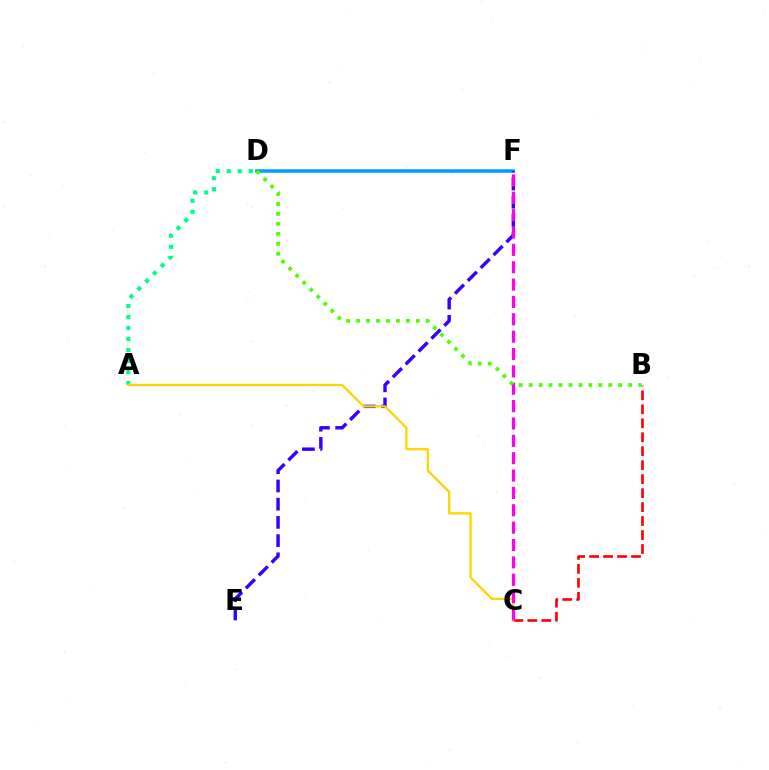{('A', 'D'): [{'color': '#00ff86', 'line_style': 'dotted', 'thickness': 2.98}], ('D', 'F'): [{'color': '#009eff', 'line_style': 'solid', 'thickness': 2.57}], ('B', 'C'): [{'color': '#ff0000', 'line_style': 'dashed', 'thickness': 1.9}], ('E', 'F'): [{'color': '#3700ff', 'line_style': 'dashed', 'thickness': 2.47}], ('A', 'C'): [{'color': '#ffd500', 'line_style': 'solid', 'thickness': 1.66}], ('C', 'F'): [{'color': '#ff00ed', 'line_style': 'dashed', 'thickness': 2.36}], ('B', 'D'): [{'color': '#4fff00', 'line_style': 'dotted', 'thickness': 2.71}]}